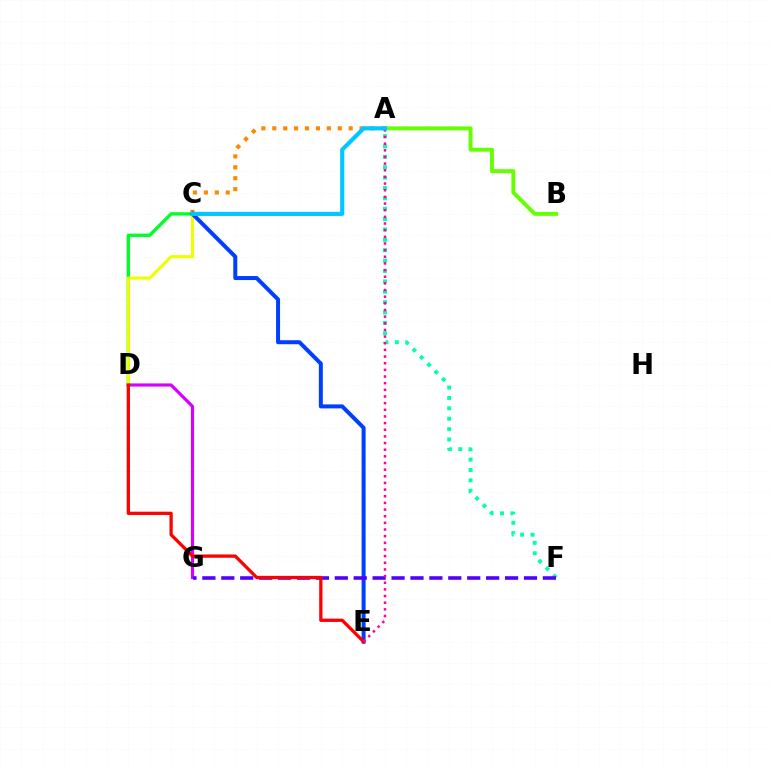{('C', 'D'): [{'color': '#00ff27', 'line_style': 'solid', 'thickness': 2.42}, {'color': '#eeff00', 'line_style': 'solid', 'thickness': 2.24}], ('A', 'F'): [{'color': '#00ffaf', 'line_style': 'dotted', 'thickness': 2.82}], ('A', 'C'): [{'color': '#ff8800', 'line_style': 'dotted', 'thickness': 2.96}, {'color': '#00c7ff', 'line_style': 'solid', 'thickness': 2.99}], ('D', 'G'): [{'color': '#d600ff', 'line_style': 'solid', 'thickness': 2.27}], ('C', 'E'): [{'color': '#003fff', 'line_style': 'solid', 'thickness': 2.88}], ('F', 'G'): [{'color': '#4f00ff', 'line_style': 'dashed', 'thickness': 2.57}], ('D', 'E'): [{'color': '#ff0000', 'line_style': 'solid', 'thickness': 2.36}], ('A', 'B'): [{'color': '#66ff00', 'line_style': 'solid', 'thickness': 2.83}], ('A', 'E'): [{'color': '#ff00a0', 'line_style': 'dotted', 'thickness': 1.81}]}